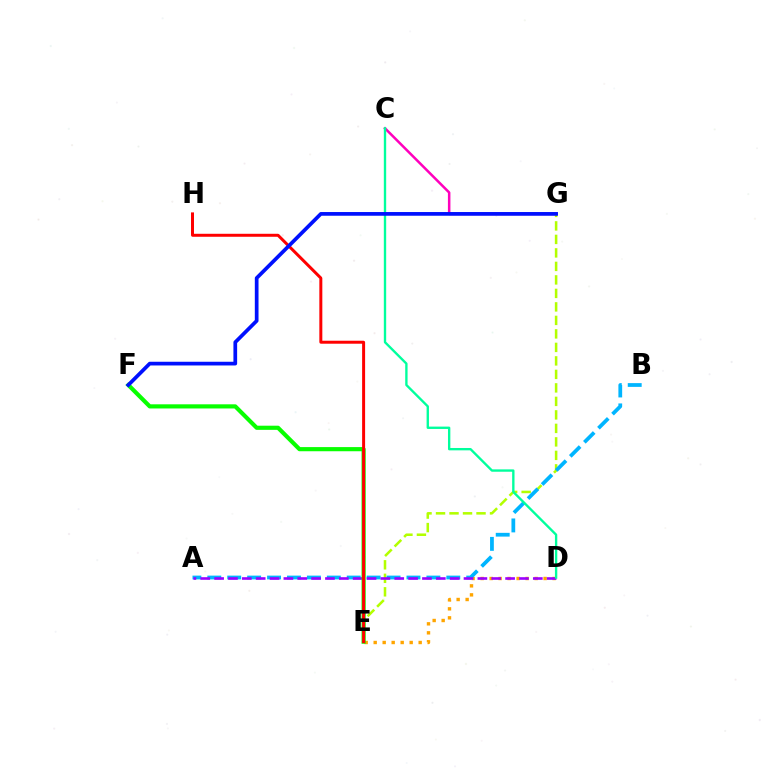{('D', 'E'): [{'color': '#ffa500', 'line_style': 'dotted', 'thickness': 2.44}], ('E', 'G'): [{'color': '#b3ff00', 'line_style': 'dashed', 'thickness': 1.83}], ('C', 'G'): [{'color': '#ff00bd', 'line_style': 'solid', 'thickness': 1.81}], ('A', 'B'): [{'color': '#00b5ff', 'line_style': 'dashed', 'thickness': 2.71}], ('A', 'D'): [{'color': '#9b00ff', 'line_style': 'dashed', 'thickness': 1.88}], ('E', 'F'): [{'color': '#08ff00', 'line_style': 'solid', 'thickness': 2.99}], ('E', 'H'): [{'color': '#ff0000', 'line_style': 'solid', 'thickness': 2.15}], ('C', 'D'): [{'color': '#00ff9d', 'line_style': 'solid', 'thickness': 1.7}], ('F', 'G'): [{'color': '#0010ff', 'line_style': 'solid', 'thickness': 2.67}]}